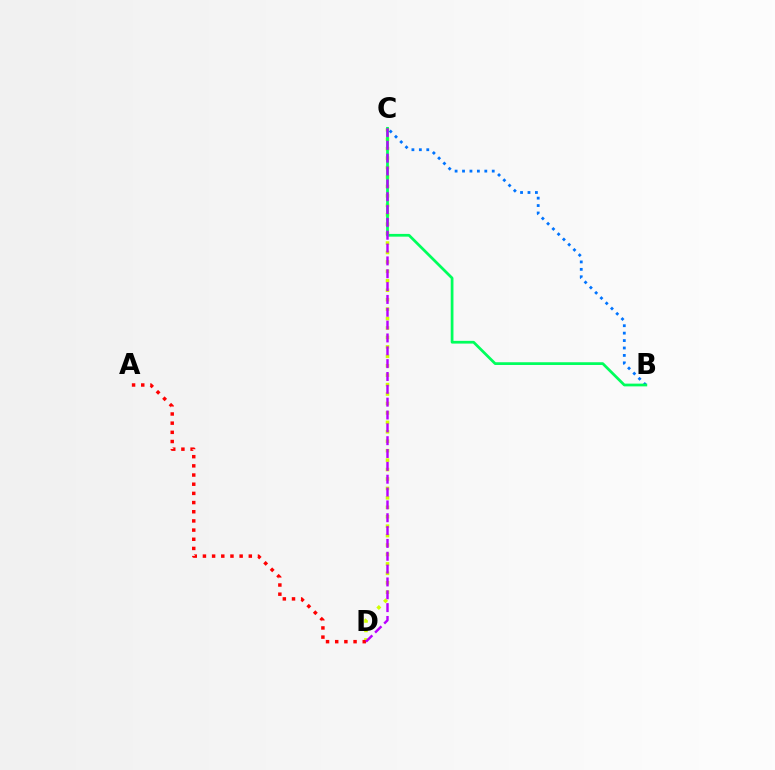{('C', 'D'): [{'color': '#d1ff00', 'line_style': 'dotted', 'thickness': 2.56}, {'color': '#b900ff', 'line_style': 'dashed', 'thickness': 1.74}], ('A', 'D'): [{'color': '#ff0000', 'line_style': 'dotted', 'thickness': 2.49}], ('B', 'C'): [{'color': '#0074ff', 'line_style': 'dotted', 'thickness': 2.02}, {'color': '#00ff5c', 'line_style': 'solid', 'thickness': 1.97}]}